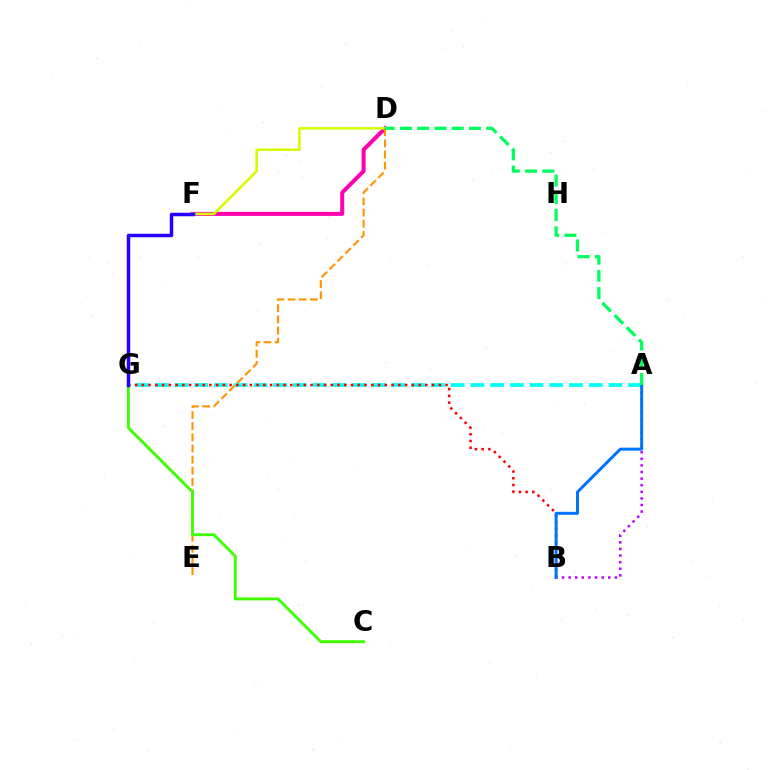{('D', 'F'): [{'color': '#ff00ac', 'line_style': 'solid', 'thickness': 2.88}, {'color': '#d1ff00', 'line_style': 'solid', 'thickness': 1.84}], ('A', 'G'): [{'color': '#00fff6', 'line_style': 'dashed', 'thickness': 2.68}], ('B', 'G'): [{'color': '#ff0000', 'line_style': 'dotted', 'thickness': 1.83}], ('A', 'B'): [{'color': '#b900ff', 'line_style': 'dotted', 'thickness': 1.79}, {'color': '#0074ff', 'line_style': 'solid', 'thickness': 2.16}], ('D', 'E'): [{'color': '#ff9400', 'line_style': 'dashed', 'thickness': 1.52}], ('C', 'G'): [{'color': '#3dff00', 'line_style': 'solid', 'thickness': 2.07}], ('F', 'G'): [{'color': '#2500ff', 'line_style': 'solid', 'thickness': 2.52}], ('A', 'D'): [{'color': '#00ff5c', 'line_style': 'dashed', 'thickness': 2.34}]}